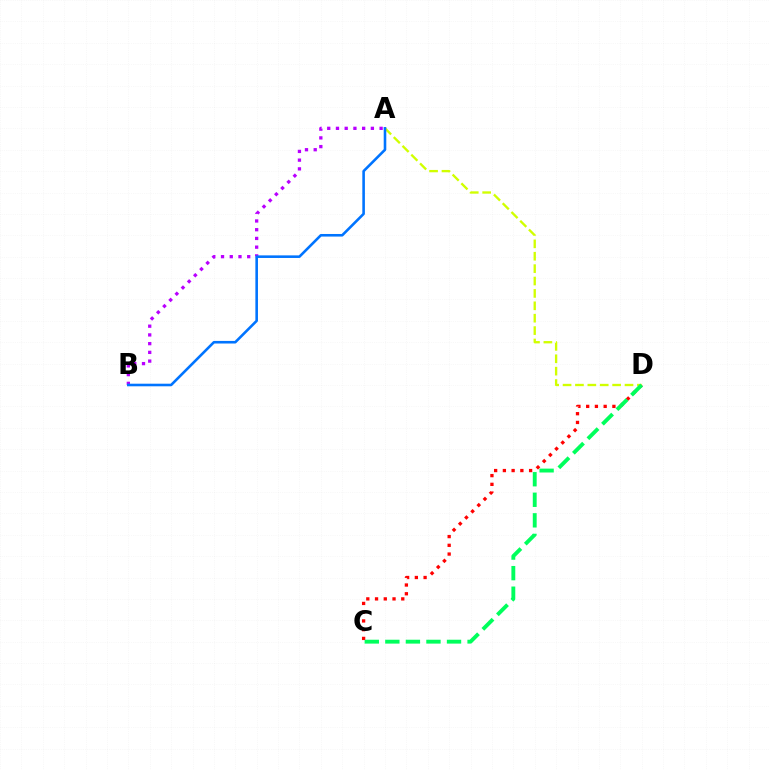{('A', 'B'): [{'color': '#b900ff', 'line_style': 'dotted', 'thickness': 2.37}, {'color': '#0074ff', 'line_style': 'solid', 'thickness': 1.87}], ('C', 'D'): [{'color': '#ff0000', 'line_style': 'dotted', 'thickness': 2.38}, {'color': '#00ff5c', 'line_style': 'dashed', 'thickness': 2.79}], ('A', 'D'): [{'color': '#d1ff00', 'line_style': 'dashed', 'thickness': 1.68}]}